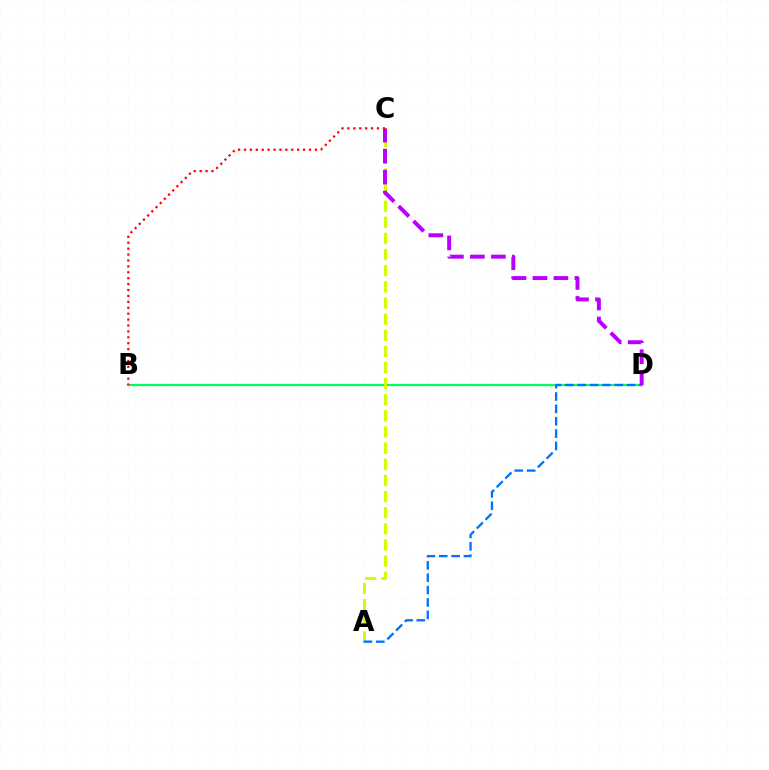{('B', 'D'): [{'color': '#00ff5c', 'line_style': 'solid', 'thickness': 1.58}], ('A', 'C'): [{'color': '#d1ff00', 'line_style': 'dashed', 'thickness': 2.19}], ('A', 'D'): [{'color': '#0074ff', 'line_style': 'dashed', 'thickness': 1.68}], ('C', 'D'): [{'color': '#b900ff', 'line_style': 'dashed', 'thickness': 2.85}], ('B', 'C'): [{'color': '#ff0000', 'line_style': 'dotted', 'thickness': 1.61}]}